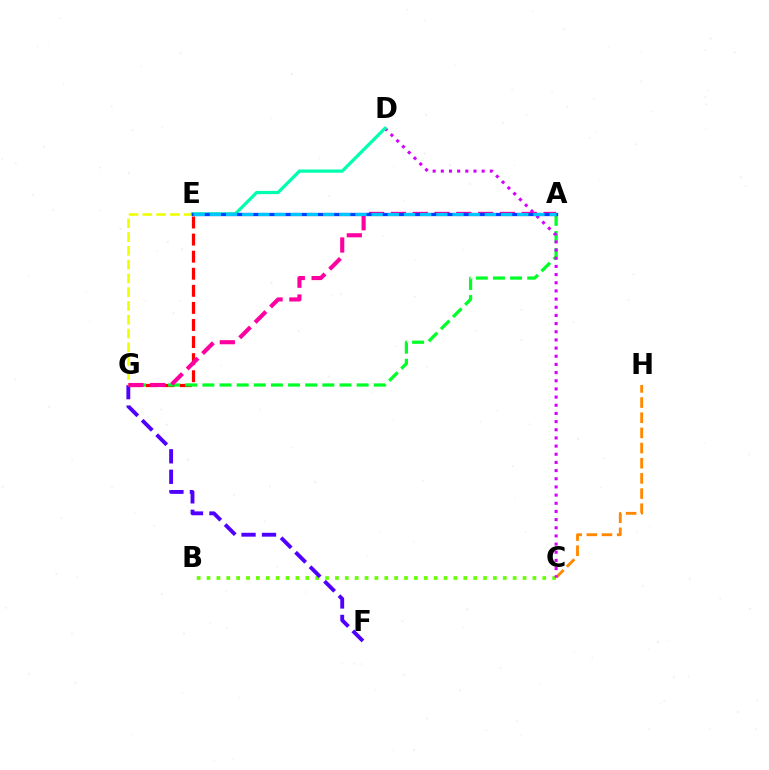{('B', 'C'): [{'color': '#66ff00', 'line_style': 'dotted', 'thickness': 2.68}], ('E', 'G'): [{'color': '#ff0000', 'line_style': 'dashed', 'thickness': 2.32}, {'color': '#eeff00', 'line_style': 'dashed', 'thickness': 1.87}], ('F', 'G'): [{'color': '#4f00ff', 'line_style': 'dashed', 'thickness': 2.78}], ('C', 'H'): [{'color': '#ff8800', 'line_style': 'dashed', 'thickness': 2.06}], ('A', 'G'): [{'color': '#00ff27', 'line_style': 'dashed', 'thickness': 2.33}, {'color': '#ff00a0', 'line_style': 'dashed', 'thickness': 2.96}], ('C', 'D'): [{'color': '#d600ff', 'line_style': 'dotted', 'thickness': 2.22}], ('D', 'E'): [{'color': '#00ffaf', 'line_style': 'solid', 'thickness': 2.34}], ('A', 'E'): [{'color': '#003fff', 'line_style': 'solid', 'thickness': 2.37}, {'color': '#00c7ff', 'line_style': 'dashed', 'thickness': 2.2}]}